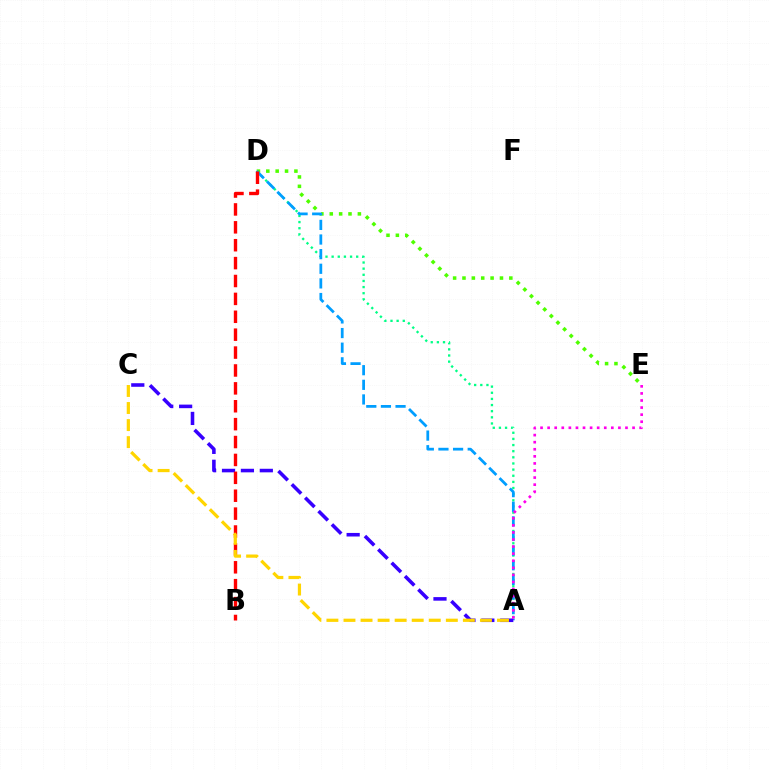{('A', 'D'): [{'color': '#00ff86', 'line_style': 'dotted', 'thickness': 1.67}, {'color': '#009eff', 'line_style': 'dashed', 'thickness': 1.99}], ('D', 'E'): [{'color': '#4fff00', 'line_style': 'dotted', 'thickness': 2.55}], ('A', 'C'): [{'color': '#3700ff', 'line_style': 'dashed', 'thickness': 2.57}, {'color': '#ffd500', 'line_style': 'dashed', 'thickness': 2.32}], ('B', 'D'): [{'color': '#ff0000', 'line_style': 'dashed', 'thickness': 2.43}], ('A', 'E'): [{'color': '#ff00ed', 'line_style': 'dotted', 'thickness': 1.92}]}